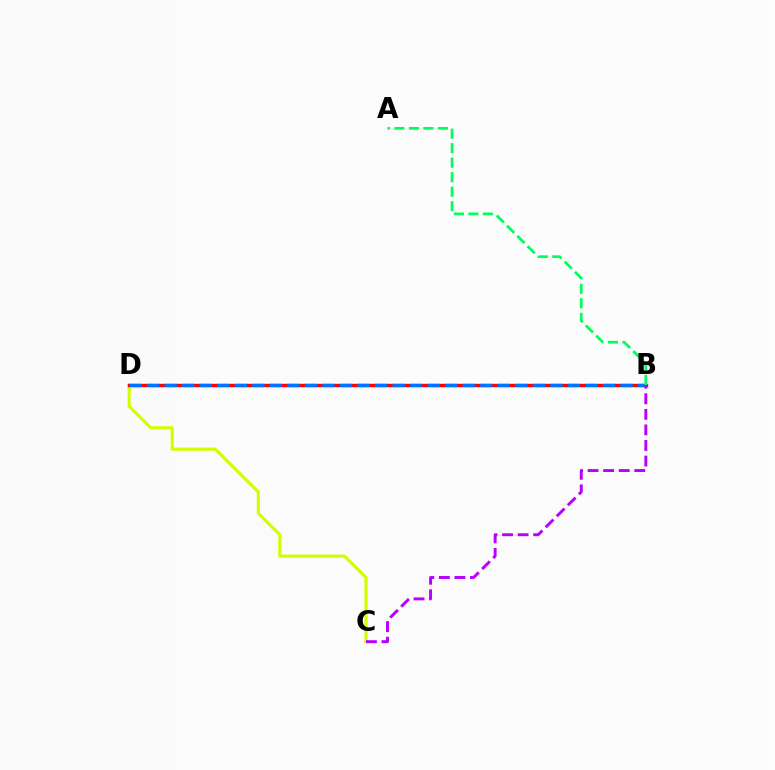{('C', 'D'): [{'color': '#d1ff00', 'line_style': 'solid', 'thickness': 2.28}], ('B', 'D'): [{'color': '#ff0000', 'line_style': 'solid', 'thickness': 2.45}, {'color': '#0074ff', 'line_style': 'dashed', 'thickness': 2.38}], ('B', 'C'): [{'color': '#b900ff', 'line_style': 'dashed', 'thickness': 2.11}], ('A', 'B'): [{'color': '#00ff5c', 'line_style': 'dashed', 'thickness': 1.97}]}